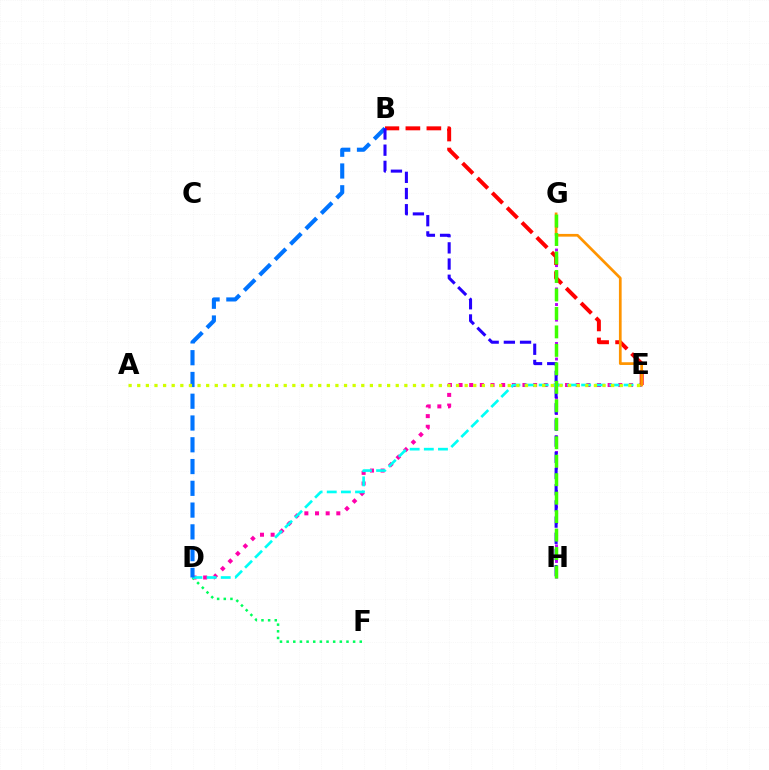{('D', 'E'): [{'color': '#ff00ac', 'line_style': 'dotted', 'thickness': 2.89}, {'color': '#00fff6', 'line_style': 'dashed', 'thickness': 1.92}], ('G', 'H'): [{'color': '#b900ff', 'line_style': 'dotted', 'thickness': 2.12}, {'color': '#3dff00', 'line_style': 'dashed', 'thickness': 2.51}], ('D', 'F'): [{'color': '#00ff5c', 'line_style': 'dotted', 'thickness': 1.81}], ('B', 'E'): [{'color': '#ff0000', 'line_style': 'dashed', 'thickness': 2.85}], ('B', 'D'): [{'color': '#0074ff', 'line_style': 'dashed', 'thickness': 2.96}], ('E', 'G'): [{'color': '#ff9400', 'line_style': 'solid', 'thickness': 1.96}], ('B', 'H'): [{'color': '#2500ff', 'line_style': 'dashed', 'thickness': 2.2}], ('A', 'E'): [{'color': '#d1ff00', 'line_style': 'dotted', 'thickness': 2.34}]}